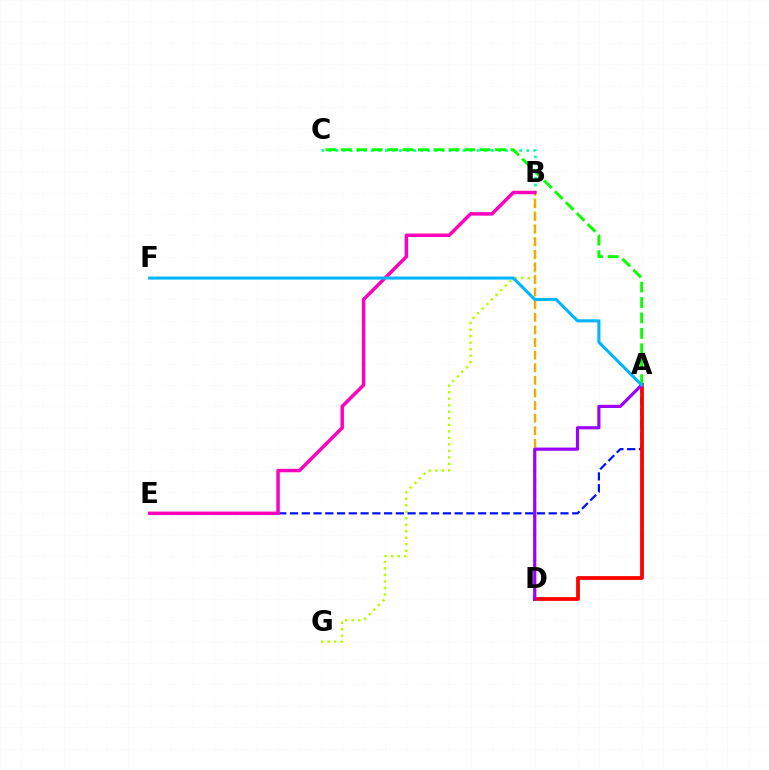{('B', 'G'): [{'color': '#b3ff00', 'line_style': 'dotted', 'thickness': 1.77}], ('A', 'E'): [{'color': '#0010ff', 'line_style': 'dashed', 'thickness': 1.6}], ('B', 'C'): [{'color': '#00ff9d', 'line_style': 'dotted', 'thickness': 1.92}], ('A', 'D'): [{'color': '#ff0000', 'line_style': 'solid', 'thickness': 2.71}, {'color': '#9b00ff', 'line_style': 'solid', 'thickness': 2.28}], ('A', 'C'): [{'color': '#08ff00', 'line_style': 'dashed', 'thickness': 2.09}], ('B', 'D'): [{'color': '#ffa500', 'line_style': 'dashed', 'thickness': 1.71}], ('B', 'E'): [{'color': '#ff00bd', 'line_style': 'solid', 'thickness': 2.5}], ('A', 'F'): [{'color': '#00b5ff', 'line_style': 'solid', 'thickness': 2.2}]}